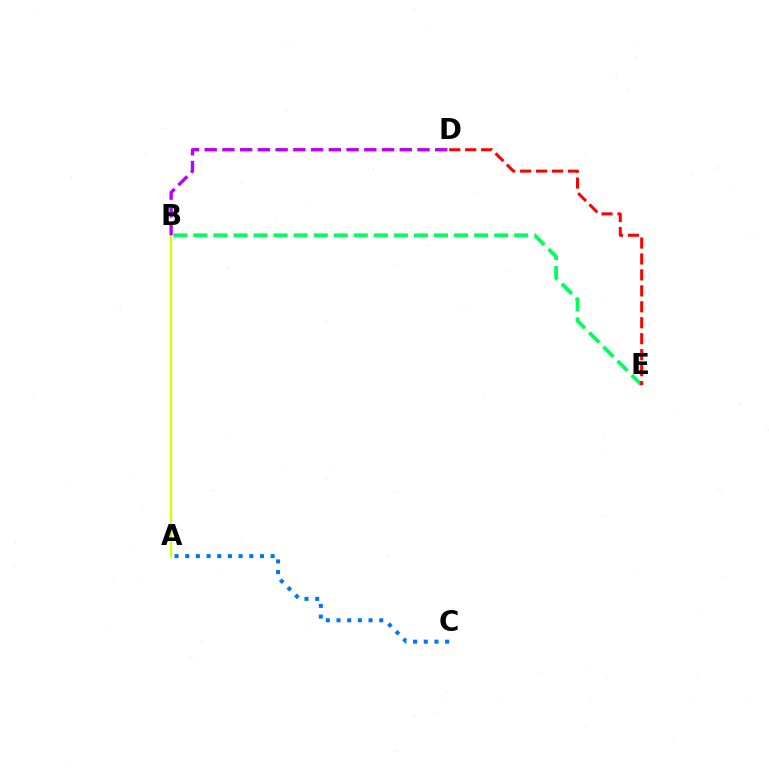{('A', 'C'): [{'color': '#0074ff', 'line_style': 'dotted', 'thickness': 2.9}], ('A', 'B'): [{'color': '#d1ff00', 'line_style': 'solid', 'thickness': 1.61}], ('B', 'E'): [{'color': '#00ff5c', 'line_style': 'dashed', 'thickness': 2.72}], ('D', 'E'): [{'color': '#ff0000', 'line_style': 'dashed', 'thickness': 2.17}], ('B', 'D'): [{'color': '#b900ff', 'line_style': 'dashed', 'thickness': 2.41}]}